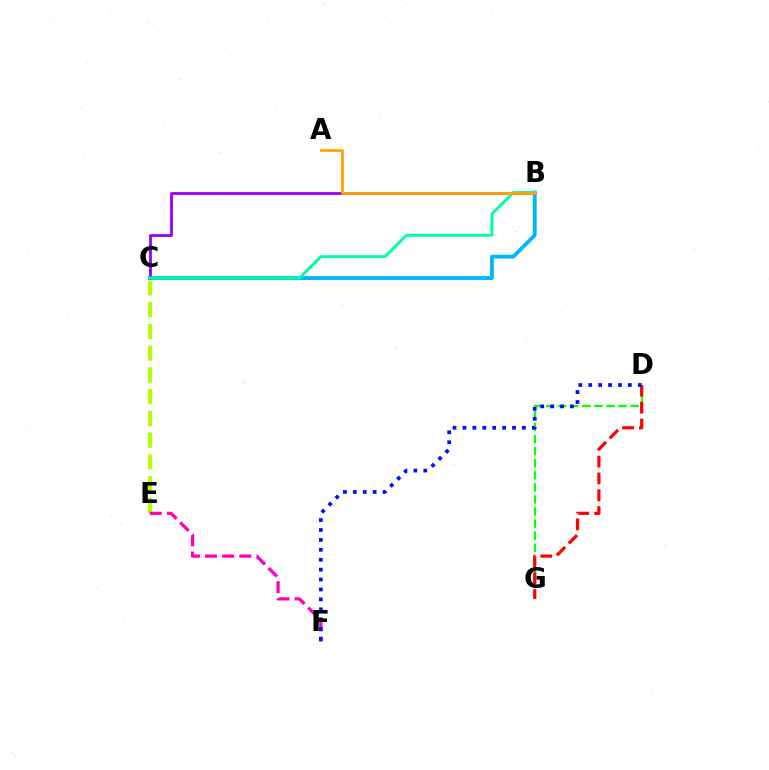{('C', 'E'): [{'color': '#b3ff00', 'line_style': 'dashed', 'thickness': 2.95}], ('D', 'G'): [{'color': '#08ff00', 'line_style': 'dashed', 'thickness': 1.64}, {'color': '#ff0000', 'line_style': 'dashed', 'thickness': 2.29}], ('E', 'F'): [{'color': '#ff00bd', 'line_style': 'dashed', 'thickness': 2.33}], ('B', 'C'): [{'color': '#00b5ff', 'line_style': 'solid', 'thickness': 2.76}, {'color': '#9b00ff', 'line_style': 'solid', 'thickness': 2.05}, {'color': '#00ff9d', 'line_style': 'solid', 'thickness': 2.11}], ('A', 'B'): [{'color': '#ffa500', 'line_style': 'solid', 'thickness': 1.99}], ('D', 'F'): [{'color': '#0010ff', 'line_style': 'dotted', 'thickness': 2.69}]}